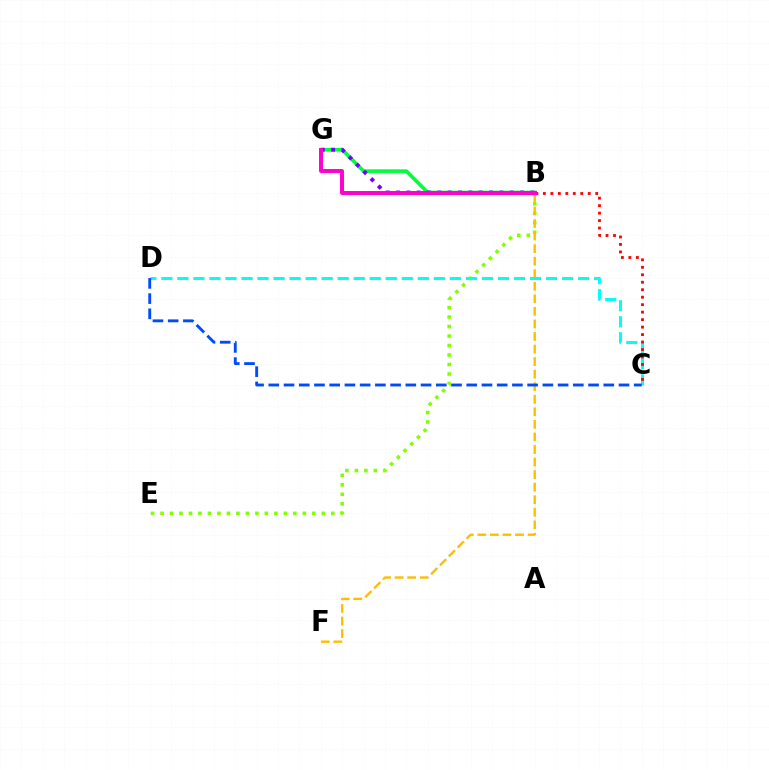{('B', 'E'): [{'color': '#84ff00', 'line_style': 'dotted', 'thickness': 2.58}], ('B', 'F'): [{'color': '#ffbd00', 'line_style': 'dashed', 'thickness': 1.71}], ('C', 'D'): [{'color': '#00fff6', 'line_style': 'dashed', 'thickness': 2.18}, {'color': '#004bff', 'line_style': 'dashed', 'thickness': 2.07}], ('B', 'G'): [{'color': '#00ff39', 'line_style': 'solid', 'thickness': 2.6}, {'color': '#7200ff', 'line_style': 'dotted', 'thickness': 2.81}, {'color': '#ff00cf', 'line_style': 'solid', 'thickness': 2.84}], ('B', 'C'): [{'color': '#ff0000', 'line_style': 'dotted', 'thickness': 2.03}]}